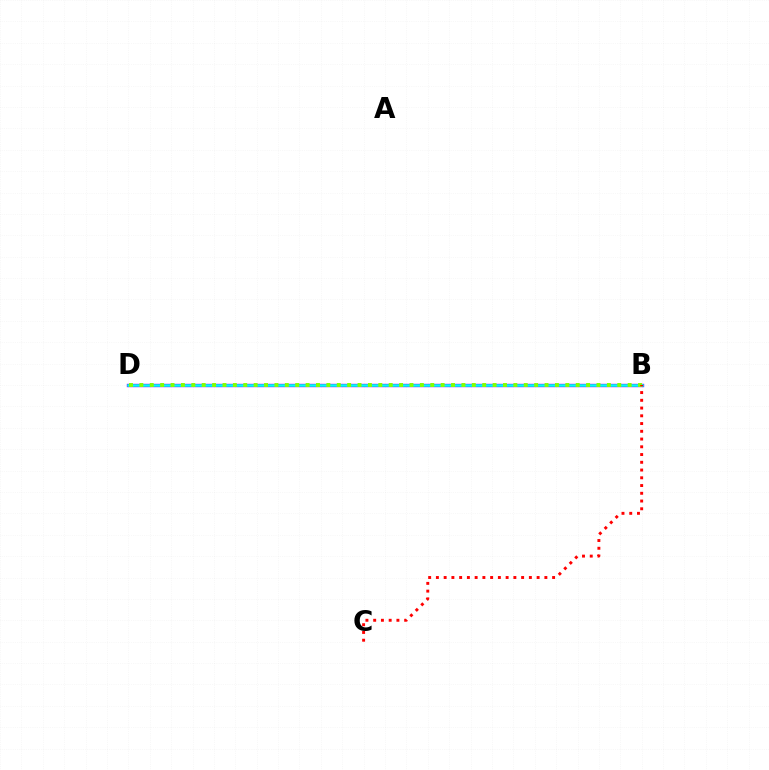{('B', 'D'): [{'color': '#7200ff', 'line_style': 'solid', 'thickness': 2.42}, {'color': '#00fff6', 'line_style': 'solid', 'thickness': 1.83}, {'color': '#84ff00', 'line_style': 'dotted', 'thickness': 2.82}], ('B', 'C'): [{'color': '#ff0000', 'line_style': 'dotted', 'thickness': 2.11}]}